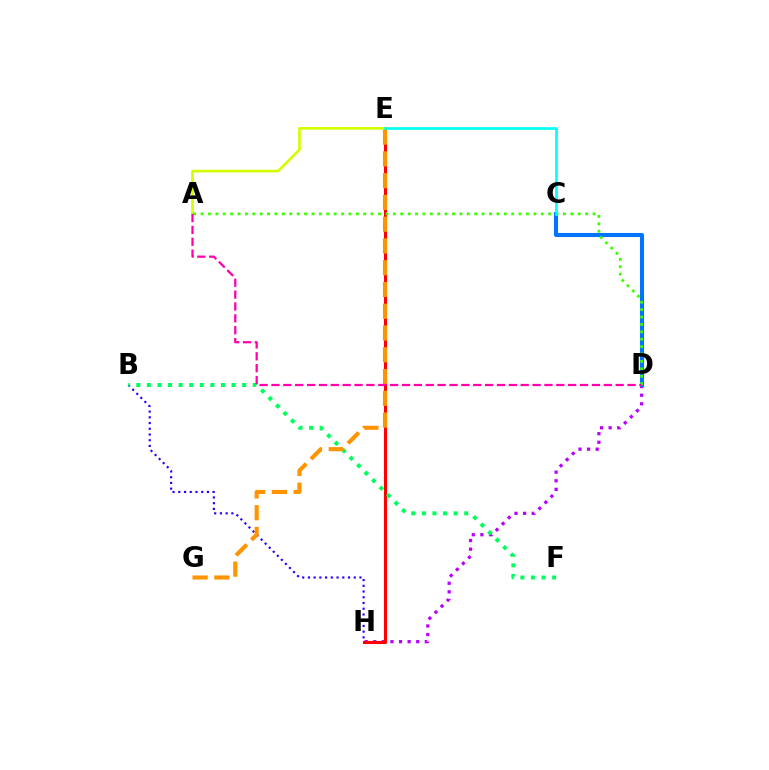{('D', 'H'): [{'color': '#b900ff', 'line_style': 'dotted', 'thickness': 2.33}], ('C', 'D'): [{'color': '#0074ff', 'line_style': 'solid', 'thickness': 2.92}], ('E', 'H'): [{'color': '#ff0000', 'line_style': 'solid', 'thickness': 2.22}], ('A', 'E'): [{'color': '#d1ff00', 'line_style': 'solid', 'thickness': 1.92}], ('B', 'H'): [{'color': '#2500ff', 'line_style': 'dotted', 'thickness': 1.56}], ('B', 'F'): [{'color': '#00ff5c', 'line_style': 'dotted', 'thickness': 2.88}], ('A', 'D'): [{'color': '#3dff00', 'line_style': 'dotted', 'thickness': 2.01}, {'color': '#ff00ac', 'line_style': 'dashed', 'thickness': 1.61}], ('E', 'G'): [{'color': '#ff9400', 'line_style': 'dashed', 'thickness': 2.96}], ('C', 'E'): [{'color': '#00fff6', 'line_style': 'solid', 'thickness': 1.93}]}